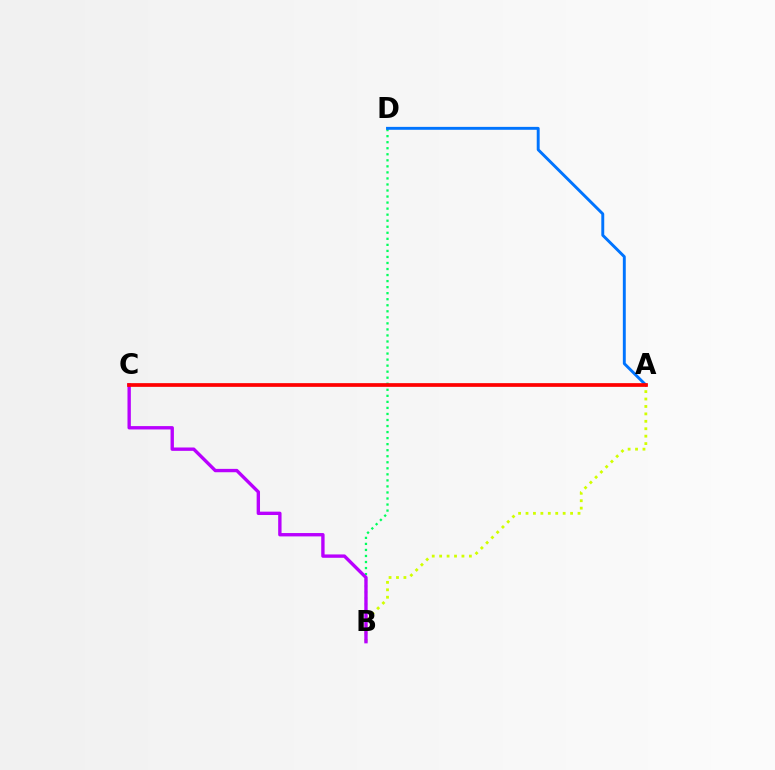{('B', 'D'): [{'color': '#00ff5c', 'line_style': 'dotted', 'thickness': 1.64}], ('A', 'D'): [{'color': '#0074ff', 'line_style': 'solid', 'thickness': 2.1}], ('A', 'B'): [{'color': '#d1ff00', 'line_style': 'dotted', 'thickness': 2.02}], ('B', 'C'): [{'color': '#b900ff', 'line_style': 'solid', 'thickness': 2.42}], ('A', 'C'): [{'color': '#ff0000', 'line_style': 'solid', 'thickness': 2.67}]}